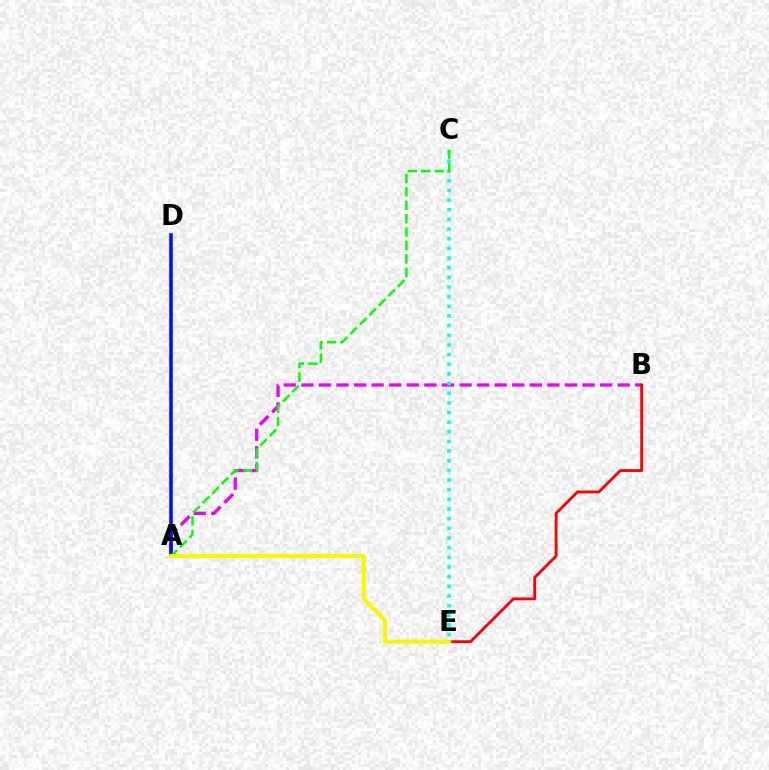{('A', 'B'): [{'color': '#ee00ff', 'line_style': 'dashed', 'thickness': 2.39}], ('B', 'E'): [{'color': '#ff0000', 'line_style': 'solid', 'thickness': 2.05}], ('A', 'D'): [{'color': '#0010ff', 'line_style': 'solid', 'thickness': 2.59}], ('C', 'E'): [{'color': '#00fff6', 'line_style': 'dotted', 'thickness': 2.62}], ('A', 'C'): [{'color': '#08ff00', 'line_style': 'dashed', 'thickness': 1.82}], ('A', 'E'): [{'color': '#fcf500', 'line_style': 'solid', 'thickness': 2.9}]}